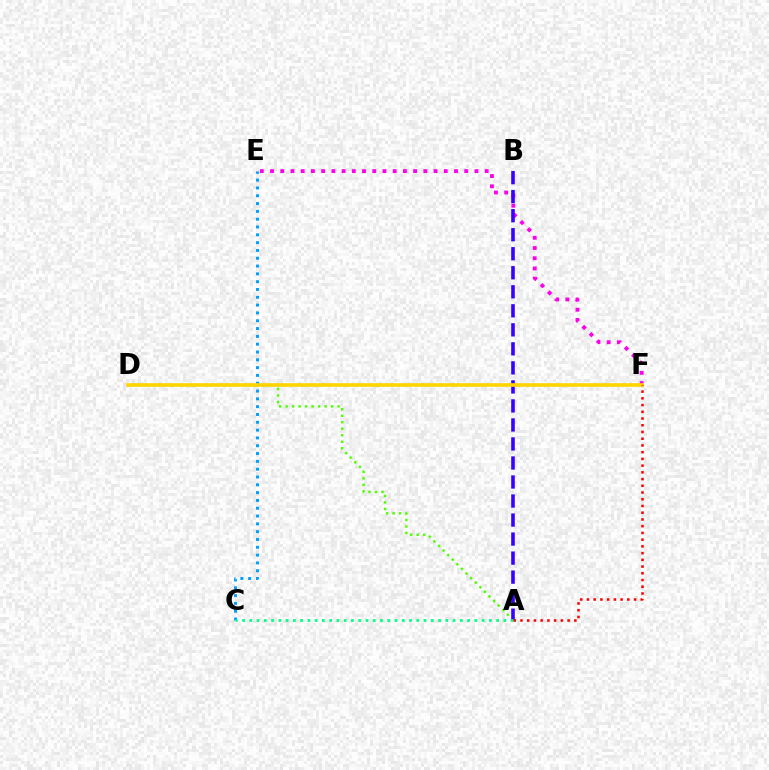{('C', 'E'): [{'color': '#009eff', 'line_style': 'dotted', 'thickness': 2.12}], ('A', 'D'): [{'color': '#4fff00', 'line_style': 'dotted', 'thickness': 1.76}], ('E', 'F'): [{'color': '#ff00ed', 'line_style': 'dotted', 'thickness': 2.78}], ('A', 'B'): [{'color': '#3700ff', 'line_style': 'dashed', 'thickness': 2.58}], ('D', 'F'): [{'color': '#ffd500', 'line_style': 'solid', 'thickness': 2.62}], ('A', 'C'): [{'color': '#00ff86', 'line_style': 'dotted', 'thickness': 1.97}], ('A', 'F'): [{'color': '#ff0000', 'line_style': 'dotted', 'thickness': 1.83}]}